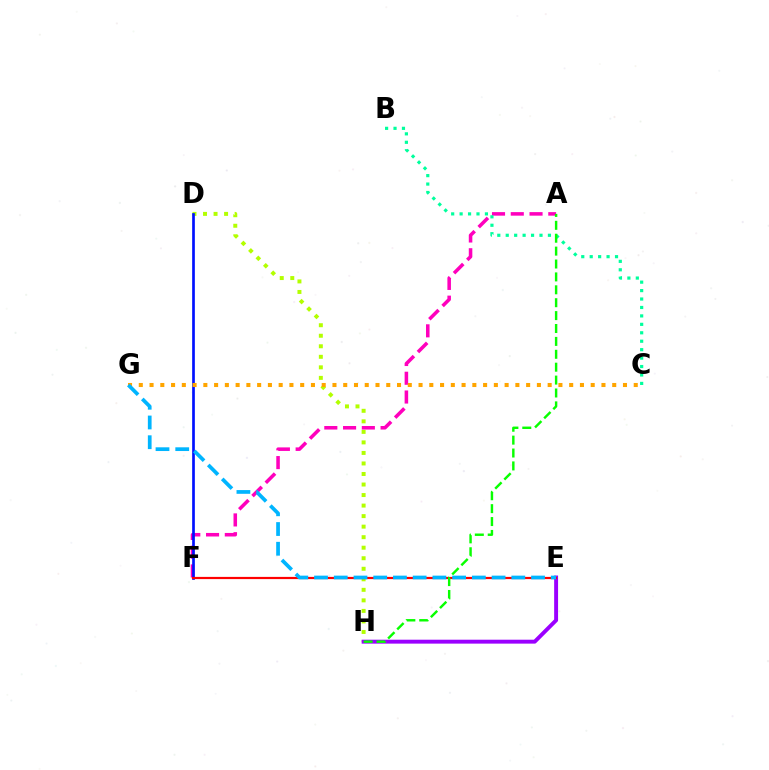{('D', 'H'): [{'color': '#b3ff00', 'line_style': 'dotted', 'thickness': 2.86}], ('E', 'H'): [{'color': '#9b00ff', 'line_style': 'solid', 'thickness': 2.82}], ('A', 'F'): [{'color': '#ff00bd', 'line_style': 'dashed', 'thickness': 2.55}], ('D', 'F'): [{'color': '#0010ff', 'line_style': 'solid', 'thickness': 1.94}], ('C', 'G'): [{'color': '#ffa500', 'line_style': 'dotted', 'thickness': 2.92}], ('E', 'F'): [{'color': '#ff0000', 'line_style': 'solid', 'thickness': 1.59}], ('E', 'G'): [{'color': '#00b5ff', 'line_style': 'dashed', 'thickness': 2.68}], ('B', 'C'): [{'color': '#00ff9d', 'line_style': 'dotted', 'thickness': 2.29}], ('A', 'H'): [{'color': '#08ff00', 'line_style': 'dashed', 'thickness': 1.75}]}